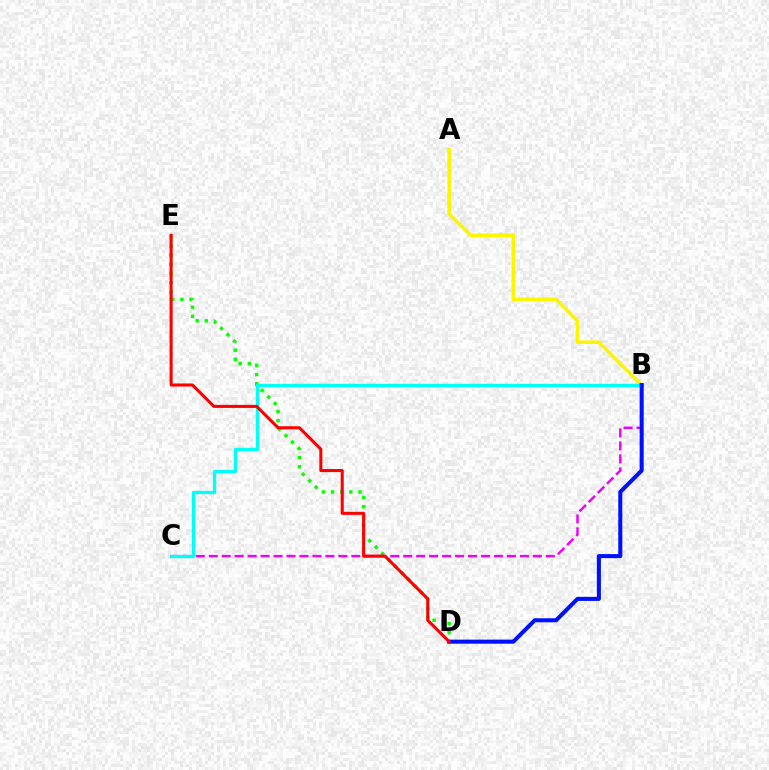{('D', 'E'): [{'color': '#08ff00', 'line_style': 'dotted', 'thickness': 2.49}, {'color': '#ff0000', 'line_style': 'solid', 'thickness': 2.21}], ('B', 'C'): [{'color': '#ee00ff', 'line_style': 'dashed', 'thickness': 1.76}, {'color': '#00fff6', 'line_style': 'solid', 'thickness': 2.4}], ('A', 'B'): [{'color': '#fcf500', 'line_style': 'solid', 'thickness': 2.56}], ('B', 'D'): [{'color': '#0010ff', 'line_style': 'solid', 'thickness': 2.92}]}